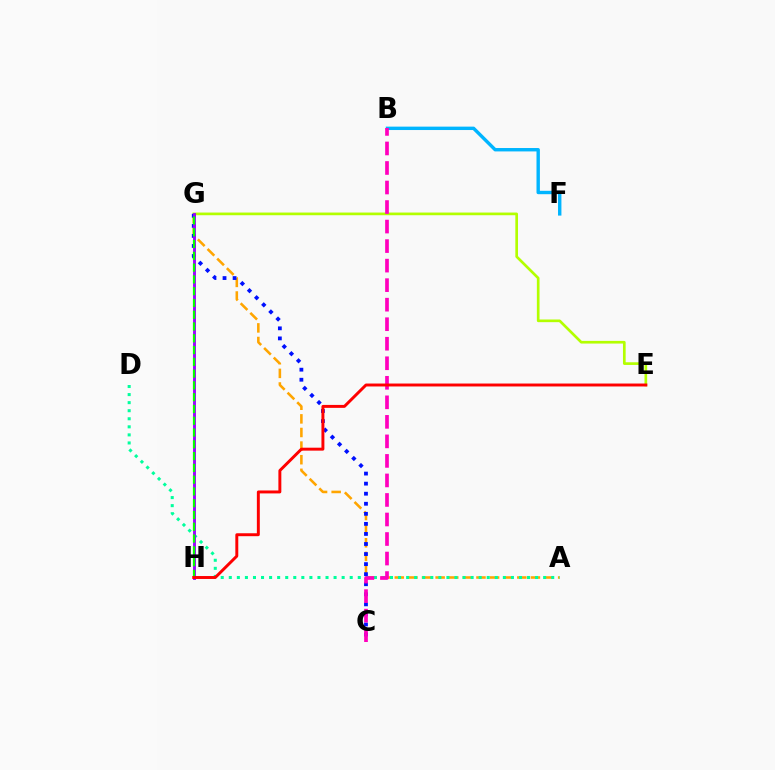{('A', 'G'): [{'color': '#ffa500', 'line_style': 'dashed', 'thickness': 1.85}], ('B', 'F'): [{'color': '#00b5ff', 'line_style': 'solid', 'thickness': 2.45}], ('A', 'D'): [{'color': '#00ff9d', 'line_style': 'dotted', 'thickness': 2.19}], ('E', 'G'): [{'color': '#b3ff00', 'line_style': 'solid', 'thickness': 1.92}], ('C', 'G'): [{'color': '#0010ff', 'line_style': 'dotted', 'thickness': 2.73}], ('B', 'C'): [{'color': '#ff00bd', 'line_style': 'dashed', 'thickness': 2.65}], ('G', 'H'): [{'color': '#9b00ff', 'line_style': 'solid', 'thickness': 2.07}, {'color': '#08ff00', 'line_style': 'dashed', 'thickness': 1.6}], ('E', 'H'): [{'color': '#ff0000', 'line_style': 'solid', 'thickness': 2.12}]}